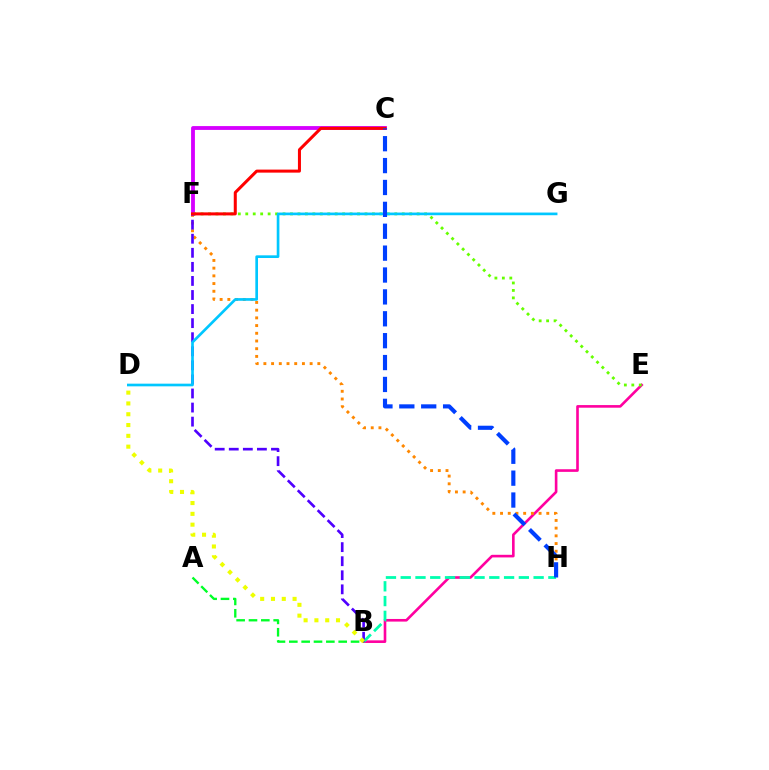{('B', 'E'): [{'color': '#ff00a0', 'line_style': 'solid', 'thickness': 1.89}], ('A', 'B'): [{'color': '#00ff27', 'line_style': 'dashed', 'thickness': 1.68}], ('F', 'H'): [{'color': '#ff8800', 'line_style': 'dotted', 'thickness': 2.09}], ('C', 'F'): [{'color': '#d600ff', 'line_style': 'solid', 'thickness': 2.76}, {'color': '#ff0000', 'line_style': 'solid', 'thickness': 2.18}], ('E', 'F'): [{'color': '#66ff00', 'line_style': 'dotted', 'thickness': 2.02}], ('B', 'H'): [{'color': '#00ffaf', 'line_style': 'dashed', 'thickness': 2.01}], ('B', 'F'): [{'color': '#4f00ff', 'line_style': 'dashed', 'thickness': 1.91}], ('B', 'D'): [{'color': '#eeff00', 'line_style': 'dotted', 'thickness': 2.94}], ('D', 'G'): [{'color': '#00c7ff', 'line_style': 'solid', 'thickness': 1.93}], ('C', 'H'): [{'color': '#003fff', 'line_style': 'dashed', 'thickness': 2.97}]}